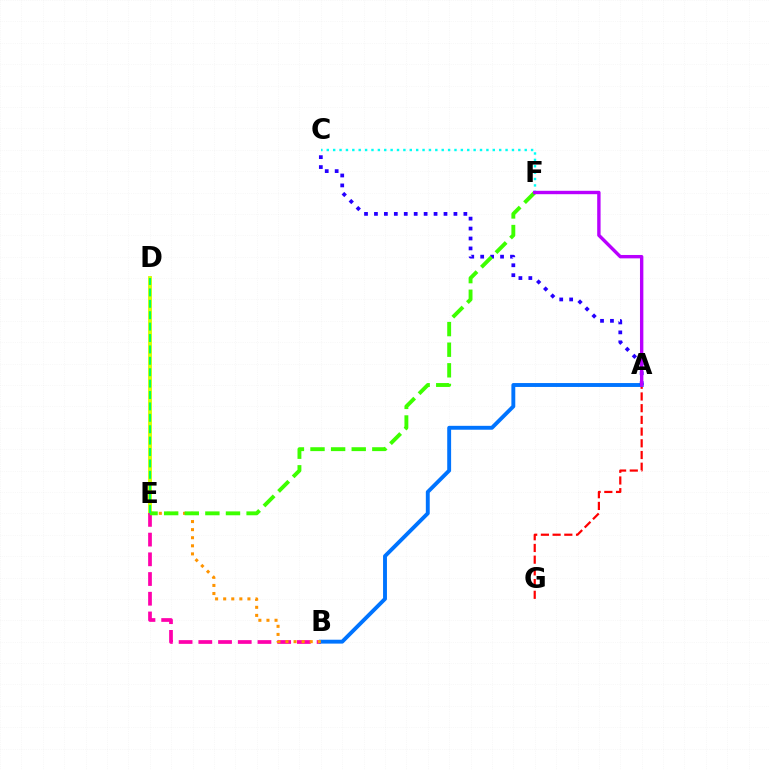{('D', 'E'): [{'color': '#d1ff00', 'line_style': 'solid', 'thickness': 2.78}, {'color': '#00ff5c', 'line_style': 'dashed', 'thickness': 1.55}], ('A', 'G'): [{'color': '#ff0000', 'line_style': 'dashed', 'thickness': 1.59}], ('B', 'E'): [{'color': '#ff00ac', 'line_style': 'dashed', 'thickness': 2.68}, {'color': '#ff9400', 'line_style': 'dotted', 'thickness': 2.2}], ('C', 'F'): [{'color': '#00fff6', 'line_style': 'dotted', 'thickness': 1.73}], ('A', 'B'): [{'color': '#0074ff', 'line_style': 'solid', 'thickness': 2.8}], ('A', 'C'): [{'color': '#2500ff', 'line_style': 'dotted', 'thickness': 2.7}], ('E', 'F'): [{'color': '#3dff00', 'line_style': 'dashed', 'thickness': 2.8}], ('A', 'F'): [{'color': '#b900ff', 'line_style': 'solid', 'thickness': 2.44}]}